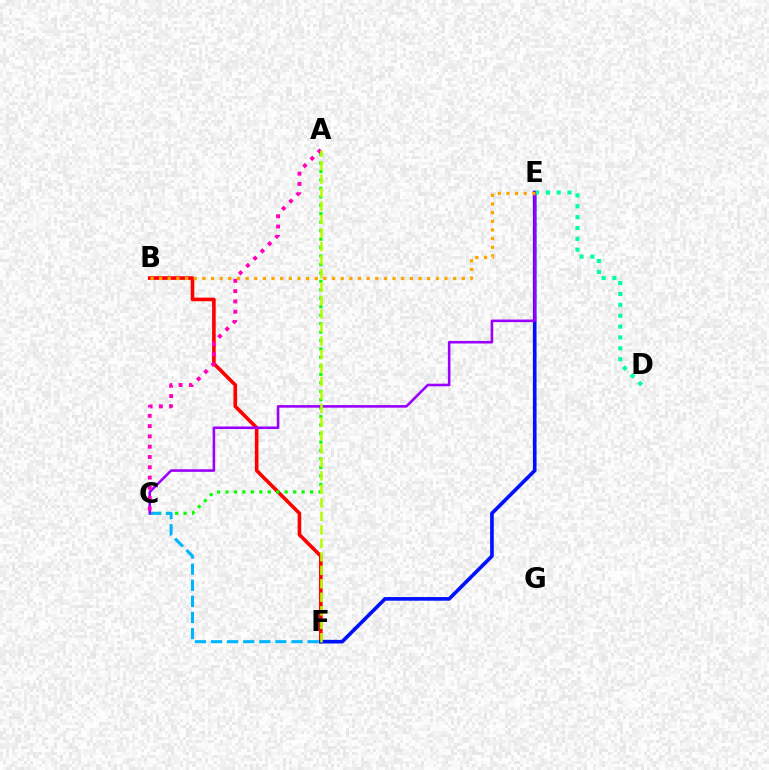{('B', 'F'): [{'color': '#ff0000', 'line_style': 'solid', 'thickness': 2.6}], ('A', 'C'): [{'color': '#08ff00', 'line_style': 'dotted', 'thickness': 2.3}, {'color': '#ff00bd', 'line_style': 'dotted', 'thickness': 2.8}], ('E', 'F'): [{'color': '#0010ff', 'line_style': 'solid', 'thickness': 2.62}], ('C', 'F'): [{'color': '#00b5ff', 'line_style': 'dashed', 'thickness': 2.19}], ('D', 'E'): [{'color': '#00ff9d', 'line_style': 'dotted', 'thickness': 2.95}], ('C', 'E'): [{'color': '#9b00ff', 'line_style': 'solid', 'thickness': 1.86}], ('A', 'F'): [{'color': '#b3ff00', 'line_style': 'dashed', 'thickness': 1.83}], ('B', 'E'): [{'color': '#ffa500', 'line_style': 'dotted', 'thickness': 2.35}]}